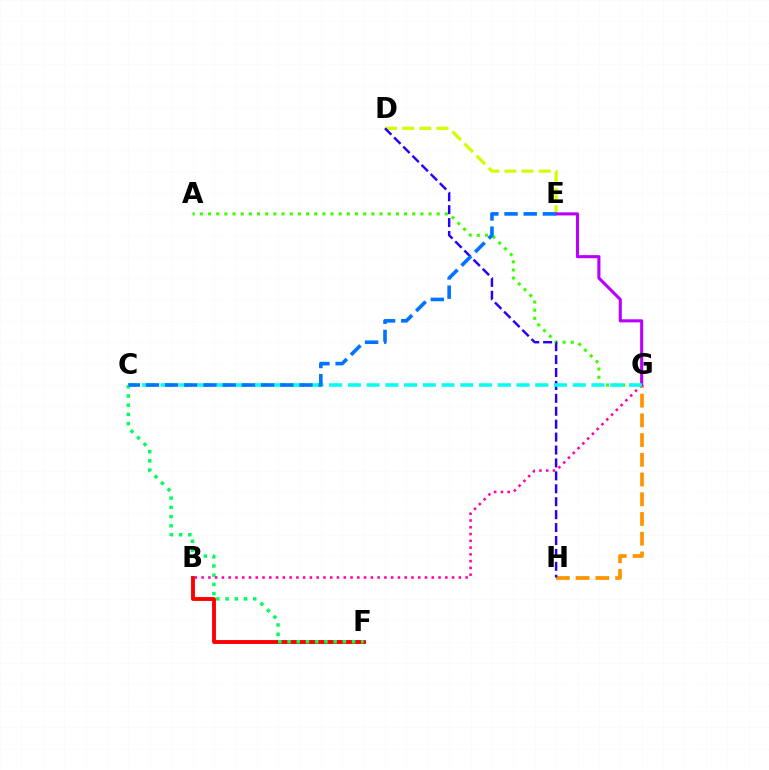{('B', 'F'): [{'color': '#ff0000', 'line_style': 'solid', 'thickness': 2.79}], ('C', 'F'): [{'color': '#00ff5c', 'line_style': 'dotted', 'thickness': 2.51}], ('G', 'H'): [{'color': '#ff9400', 'line_style': 'dashed', 'thickness': 2.68}], ('A', 'G'): [{'color': '#3dff00', 'line_style': 'dotted', 'thickness': 2.22}], ('D', 'E'): [{'color': '#d1ff00', 'line_style': 'dashed', 'thickness': 2.33}], ('D', 'H'): [{'color': '#2500ff', 'line_style': 'dashed', 'thickness': 1.76}], ('B', 'G'): [{'color': '#ff00ac', 'line_style': 'dotted', 'thickness': 1.84}], ('E', 'G'): [{'color': '#b900ff', 'line_style': 'solid', 'thickness': 2.22}], ('C', 'G'): [{'color': '#00fff6', 'line_style': 'dashed', 'thickness': 2.55}], ('C', 'E'): [{'color': '#0074ff', 'line_style': 'dashed', 'thickness': 2.61}]}